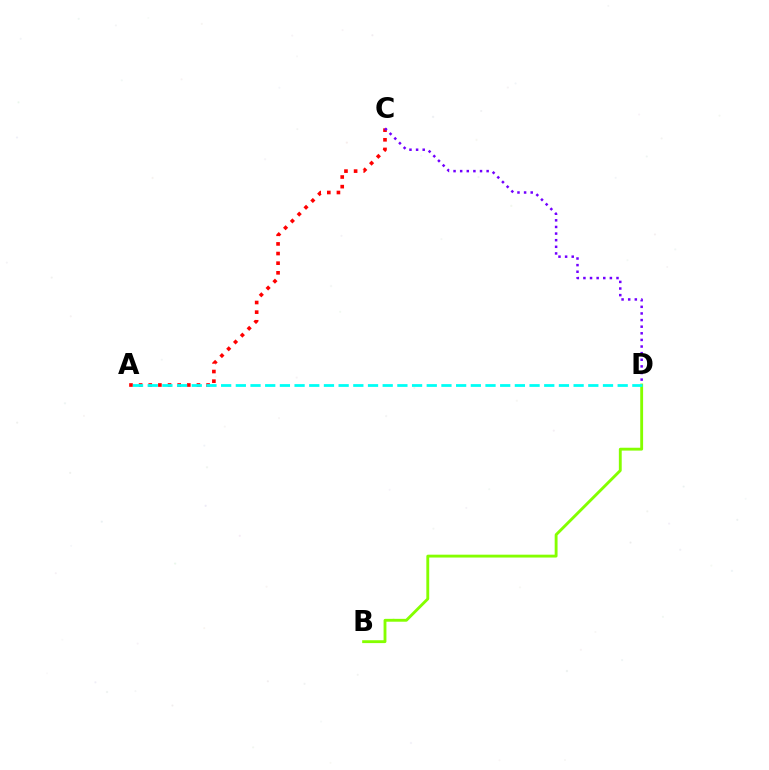{('B', 'D'): [{'color': '#84ff00', 'line_style': 'solid', 'thickness': 2.06}], ('A', 'C'): [{'color': '#ff0000', 'line_style': 'dotted', 'thickness': 2.62}], ('C', 'D'): [{'color': '#7200ff', 'line_style': 'dotted', 'thickness': 1.8}], ('A', 'D'): [{'color': '#00fff6', 'line_style': 'dashed', 'thickness': 2.0}]}